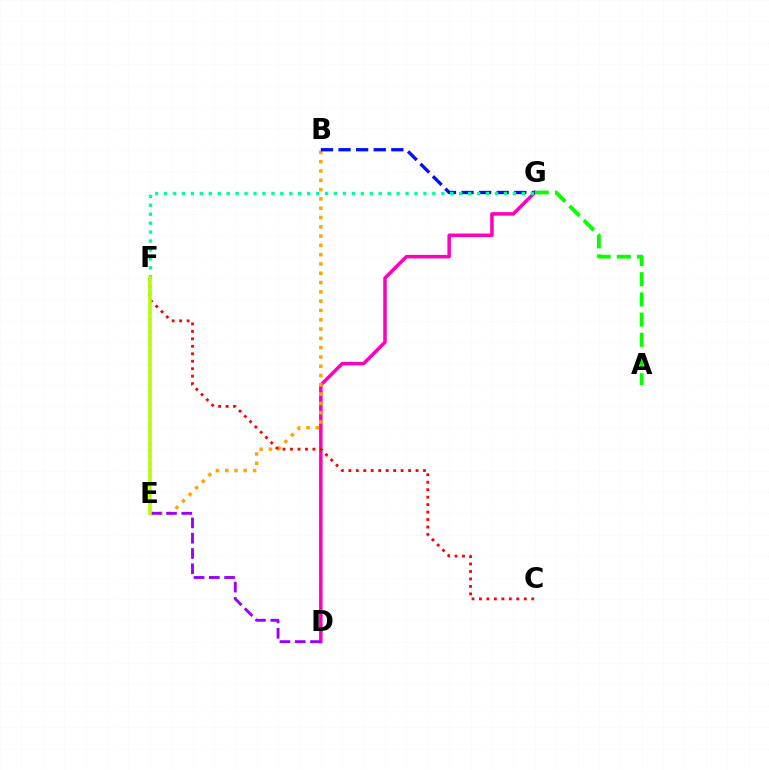{('D', 'G'): [{'color': '#ff00bd', 'line_style': 'solid', 'thickness': 2.53}], ('B', 'E'): [{'color': '#ffa500', 'line_style': 'dotted', 'thickness': 2.53}], ('C', 'F'): [{'color': '#ff0000', 'line_style': 'dotted', 'thickness': 2.03}], ('D', 'E'): [{'color': '#9b00ff', 'line_style': 'dashed', 'thickness': 2.08}], ('E', 'F'): [{'color': '#00b5ff', 'line_style': 'dotted', 'thickness': 1.79}, {'color': '#b3ff00', 'line_style': 'solid', 'thickness': 2.56}], ('A', 'G'): [{'color': '#08ff00', 'line_style': 'dashed', 'thickness': 2.74}], ('B', 'G'): [{'color': '#0010ff', 'line_style': 'dashed', 'thickness': 2.39}], ('F', 'G'): [{'color': '#00ff9d', 'line_style': 'dotted', 'thickness': 2.43}]}